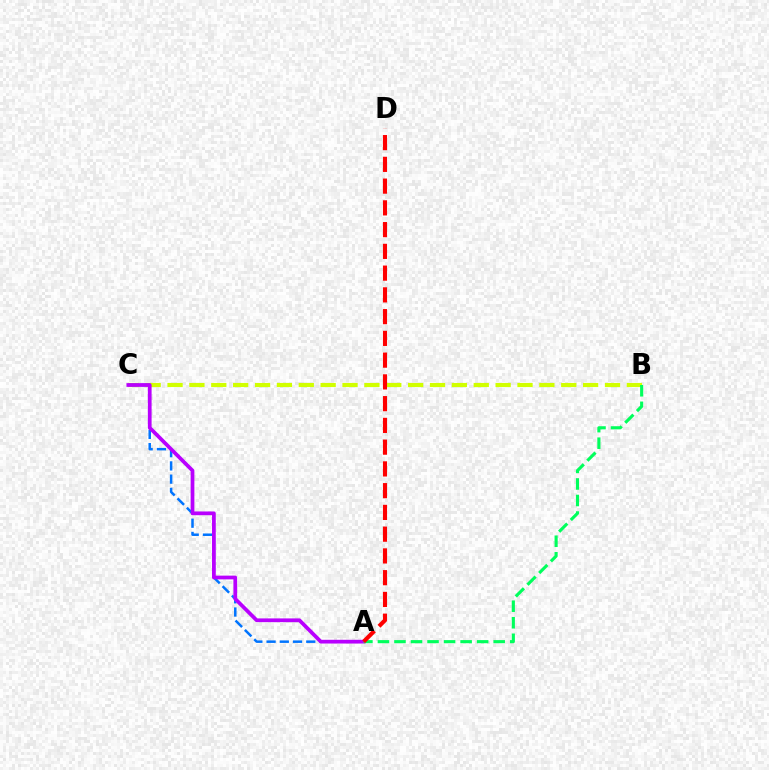{('B', 'C'): [{'color': '#d1ff00', 'line_style': 'dashed', 'thickness': 2.97}], ('A', 'C'): [{'color': '#0074ff', 'line_style': 'dashed', 'thickness': 1.8}, {'color': '#b900ff', 'line_style': 'solid', 'thickness': 2.7}], ('A', 'B'): [{'color': '#00ff5c', 'line_style': 'dashed', 'thickness': 2.25}], ('A', 'D'): [{'color': '#ff0000', 'line_style': 'dashed', 'thickness': 2.96}]}